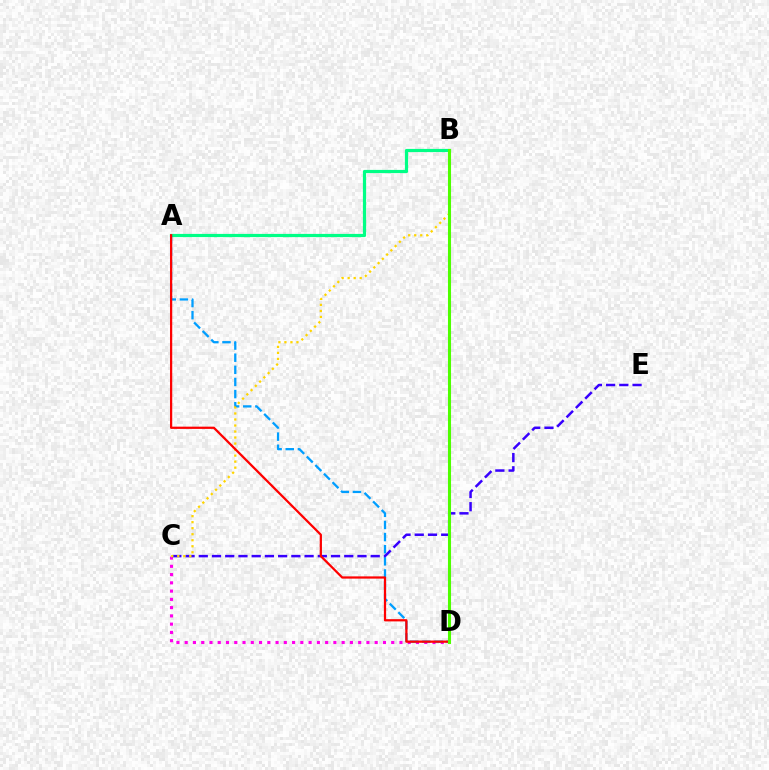{('A', 'B'): [{'color': '#00ff86', 'line_style': 'solid', 'thickness': 2.3}], ('C', 'D'): [{'color': '#ff00ed', 'line_style': 'dotted', 'thickness': 2.24}], ('A', 'D'): [{'color': '#009eff', 'line_style': 'dashed', 'thickness': 1.65}, {'color': '#ff0000', 'line_style': 'solid', 'thickness': 1.62}], ('C', 'E'): [{'color': '#3700ff', 'line_style': 'dashed', 'thickness': 1.8}], ('B', 'C'): [{'color': '#ffd500', 'line_style': 'dotted', 'thickness': 1.64}], ('B', 'D'): [{'color': '#4fff00', 'line_style': 'solid', 'thickness': 2.21}]}